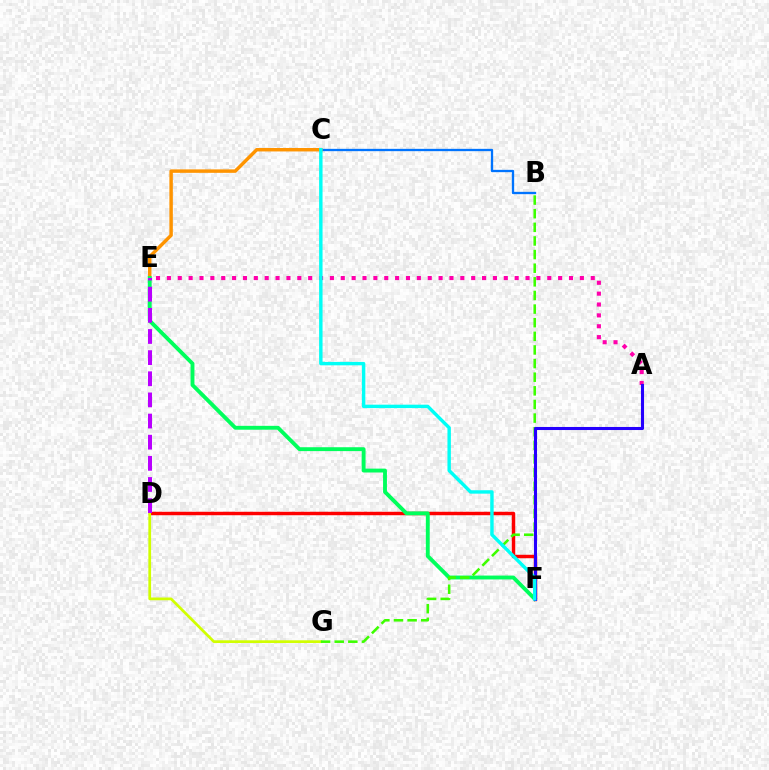{('D', 'F'): [{'color': '#ff0000', 'line_style': 'solid', 'thickness': 2.48}], ('B', 'C'): [{'color': '#0074ff', 'line_style': 'solid', 'thickness': 1.66}], ('C', 'E'): [{'color': '#ff9400', 'line_style': 'solid', 'thickness': 2.49}], ('E', 'F'): [{'color': '#00ff5c', 'line_style': 'solid', 'thickness': 2.79}], ('D', 'G'): [{'color': '#d1ff00', 'line_style': 'solid', 'thickness': 1.97}], ('B', 'G'): [{'color': '#3dff00', 'line_style': 'dashed', 'thickness': 1.85}], ('A', 'E'): [{'color': '#ff00ac', 'line_style': 'dotted', 'thickness': 2.95}], ('A', 'F'): [{'color': '#2500ff', 'line_style': 'solid', 'thickness': 2.21}], ('D', 'E'): [{'color': '#b900ff', 'line_style': 'dashed', 'thickness': 2.87}], ('C', 'F'): [{'color': '#00fff6', 'line_style': 'solid', 'thickness': 2.46}]}